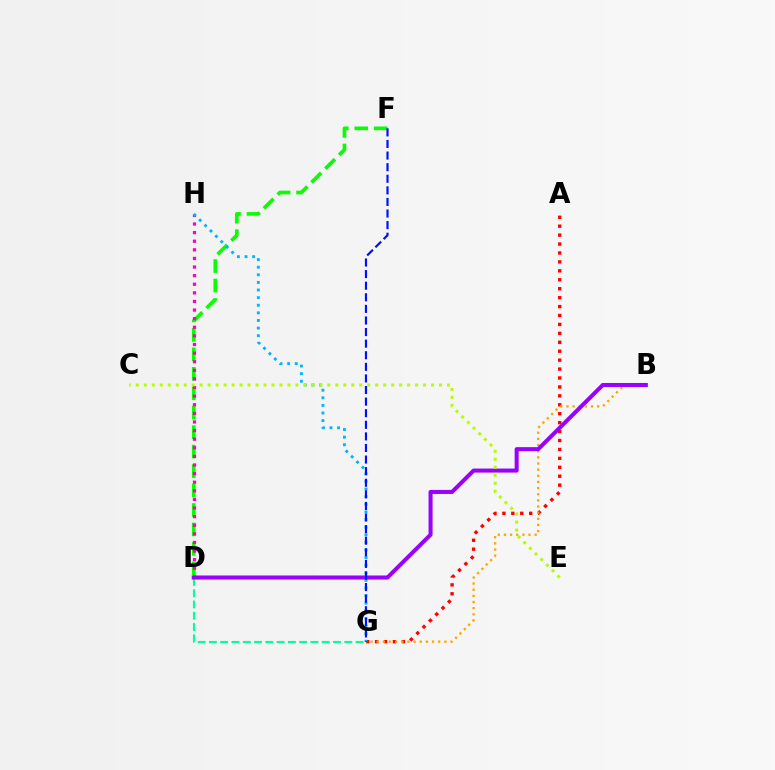{('D', 'F'): [{'color': '#08ff00', 'line_style': 'dashed', 'thickness': 2.64}], ('D', 'G'): [{'color': '#00ff9d', 'line_style': 'dashed', 'thickness': 1.53}], ('A', 'G'): [{'color': '#ff0000', 'line_style': 'dotted', 'thickness': 2.43}], ('D', 'H'): [{'color': '#ff00bd', 'line_style': 'dotted', 'thickness': 2.34}], ('B', 'G'): [{'color': '#ffa500', 'line_style': 'dotted', 'thickness': 1.67}], ('G', 'H'): [{'color': '#00b5ff', 'line_style': 'dotted', 'thickness': 2.07}], ('B', 'D'): [{'color': '#9b00ff', 'line_style': 'solid', 'thickness': 2.91}], ('C', 'E'): [{'color': '#b3ff00', 'line_style': 'dotted', 'thickness': 2.17}], ('F', 'G'): [{'color': '#0010ff', 'line_style': 'dashed', 'thickness': 1.57}]}